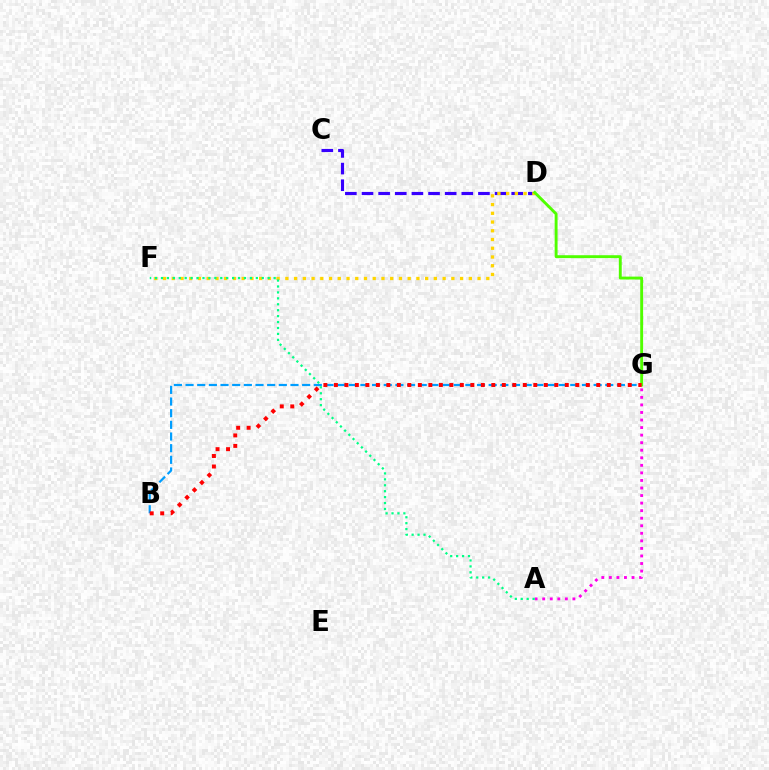{('C', 'D'): [{'color': '#3700ff', 'line_style': 'dashed', 'thickness': 2.26}], ('D', 'F'): [{'color': '#ffd500', 'line_style': 'dotted', 'thickness': 2.37}], ('B', 'G'): [{'color': '#009eff', 'line_style': 'dashed', 'thickness': 1.58}, {'color': '#ff0000', 'line_style': 'dotted', 'thickness': 2.85}], ('A', 'G'): [{'color': '#ff00ed', 'line_style': 'dotted', 'thickness': 2.05}], ('D', 'G'): [{'color': '#4fff00', 'line_style': 'solid', 'thickness': 2.09}], ('A', 'F'): [{'color': '#00ff86', 'line_style': 'dotted', 'thickness': 1.61}]}